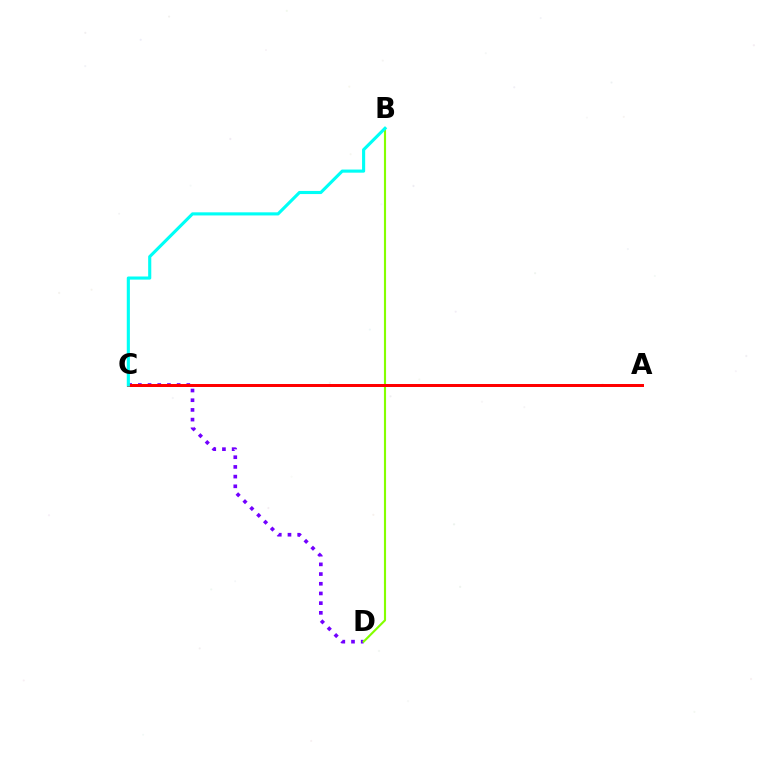{('C', 'D'): [{'color': '#7200ff', 'line_style': 'dotted', 'thickness': 2.63}], ('B', 'D'): [{'color': '#84ff00', 'line_style': 'solid', 'thickness': 1.54}], ('A', 'C'): [{'color': '#ff0000', 'line_style': 'solid', 'thickness': 2.15}], ('B', 'C'): [{'color': '#00fff6', 'line_style': 'solid', 'thickness': 2.25}]}